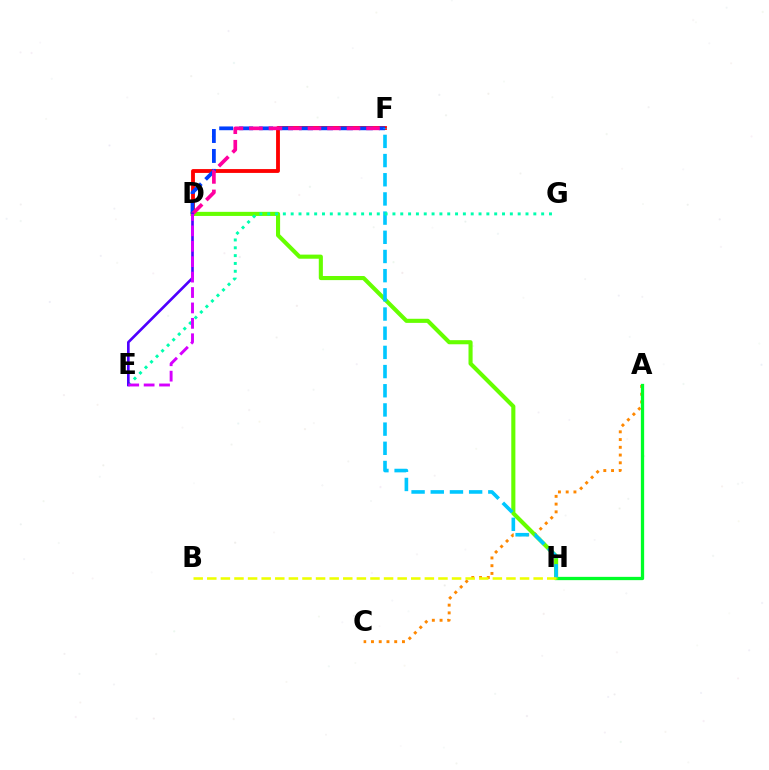{('D', 'F'): [{'color': '#ff0000', 'line_style': 'solid', 'thickness': 2.76}, {'color': '#003fff', 'line_style': 'dashed', 'thickness': 2.71}, {'color': '#ff00a0', 'line_style': 'dashed', 'thickness': 2.65}], ('A', 'C'): [{'color': '#ff8800', 'line_style': 'dotted', 'thickness': 2.1}], ('A', 'H'): [{'color': '#00ff27', 'line_style': 'solid', 'thickness': 2.36}], ('D', 'H'): [{'color': '#66ff00', 'line_style': 'solid', 'thickness': 2.95}], ('F', 'H'): [{'color': '#00c7ff', 'line_style': 'dashed', 'thickness': 2.61}], ('E', 'G'): [{'color': '#00ffaf', 'line_style': 'dotted', 'thickness': 2.13}], ('D', 'E'): [{'color': '#4f00ff', 'line_style': 'solid', 'thickness': 1.91}, {'color': '#d600ff', 'line_style': 'dashed', 'thickness': 2.09}], ('B', 'H'): [{'color': '#eeff00', 'line_style': 'dashed', 'thickness': 1.85}]}